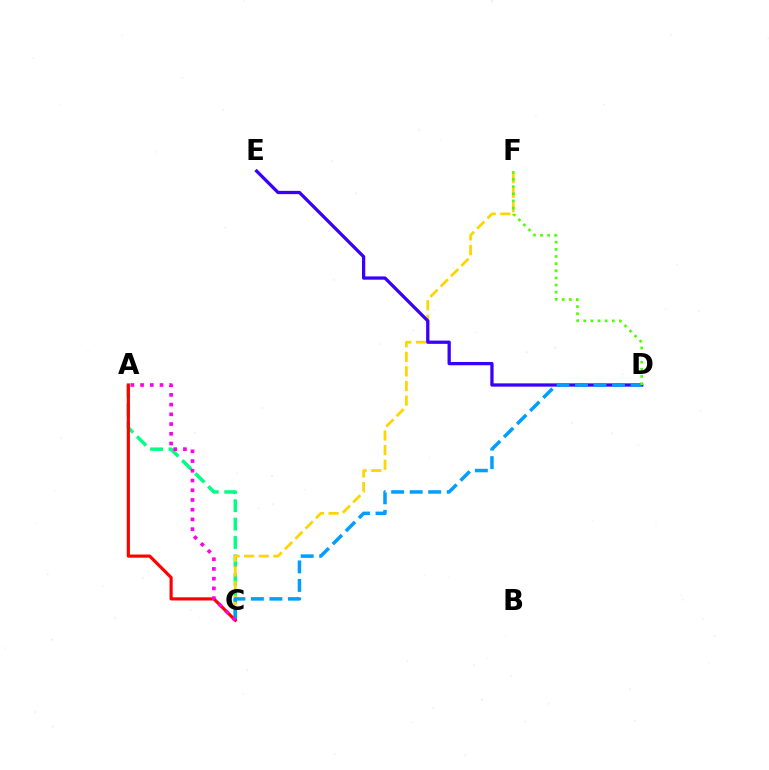{('A', 'C'): [{'color': '#00ff86', 'line_style': 'dashed', 'thickness': 2.5}, {'color': '#ff0000', 'line_style': 'solid', 'thickness': 2.27}, {'color': '#ff00ed', 'line_style': 'dotted', 'thickness': 2.64}], ('C', 'F'): [{'color': '#ffd500', 'line_style': 'dashed', 'thickness': 1.98}], ('D', 'E'): [{'color': '#3700ff', 'line_style': 'solid', 'thickness': 2.35}], ('C', 'D'): [{'color': '#009eff', 'line_style': 'dashed', 'thickness': 2.52}], ('D', 'F'): [{'color': '#4fff00', 'line_style': 'dotted', 'thickness': 1.94}]}